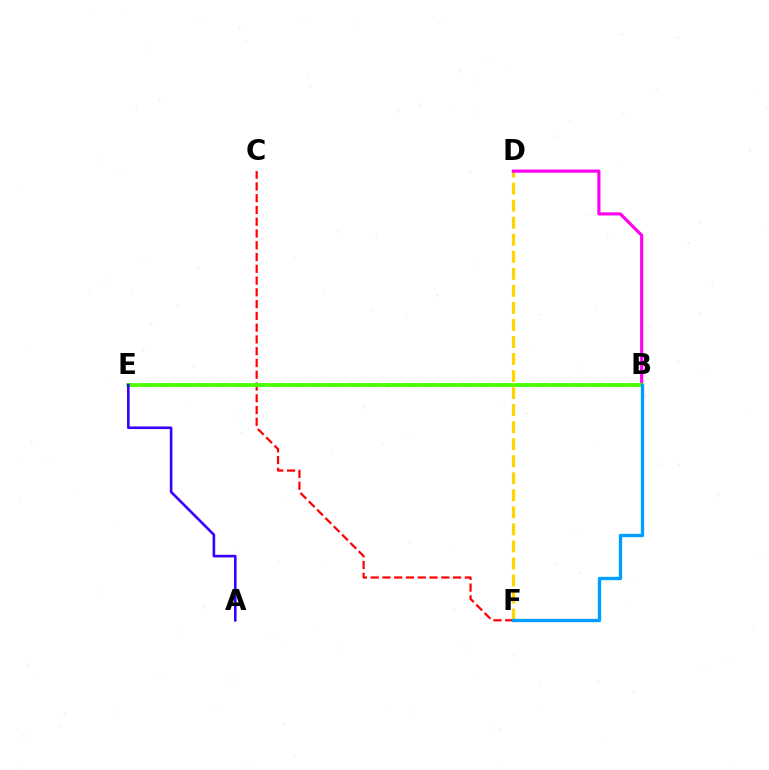{('D', 'F'): [{'color': '#ffd500', 'line_style': 'dashed', 'thickness': 2.31}], ('B', 'D'): [{'color': '#ff00ed', 'line_style': 'solid', 'thickness': 2.25}], ('C', 'F'): [{'color': '#ff0000', 'line_style': 'dashed', 'thickness': 1.6}], ('B', 'E'): [{'color': '#00ff86', 'line_style': 'dashed', 'thickness': 2.55}, {'color': '#4fff00', 'line_style': 'solid', 'thickness': 2.65}], ('B', 'F'): [{'color': '#009eff', 'line_style': 'solid', 'thickness': 2.41}], ('A', 'E'): [{'color': '#3700ff', 'line_style': 'solid', 'thickness': 1.87}]}